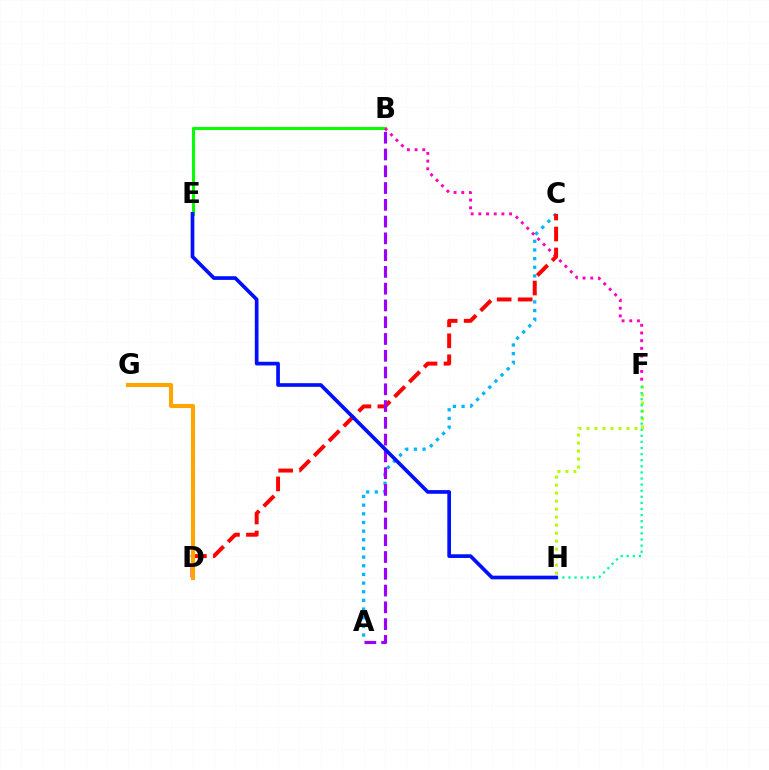{('A', 'C'): [{'color': '#00b5ff', 'line_style': 'dotted', 'thickness': 2.35}], ('B', 'E'): [{'color': '#08ff00', 'line_style': 'solid', 'thickness': 2.19}], ('B', 'F'): [{'color': '#ff00bd', 'line_style': 'dotted', 'thickness': 2.09}], ('F', 'H'): [{'color': '#b3ff00', 'line_style': 'dotted', 'thickness': 2.17}, {'color': '#00ff9d', 'line_style': 'dotted', 'thickness': 1.66}], ('C', 'D'): [{'color': '#ff0000', 'line_style': 'dashed', 'thickness': 2.85}], ('D', 'G'): [{'color': '#ffa500', 'line_style': 'solid', 'thickness': 2.96}], ('A', 'B'): [{'color': '#9b00ff', 'line_style': 'dashed', 'thickness': 2.28}], ('E', 'H'): [{'color': '#0010ff', 'line_style': 'solid', 'thickness': 2.65}]}